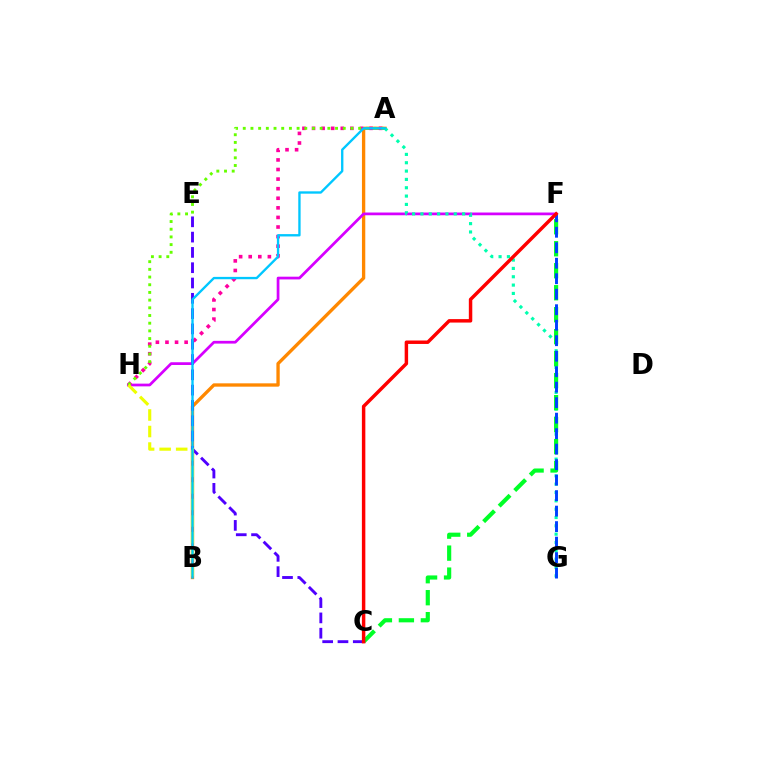{('A', 'B'): [{'color': '#ff8800', 'line_style': 'solid', 'thickness': 2.4}, {'color': '#00c7ff', 'line_style': 'solid', 'thickness': 1.69}], ('F', 'H'): [{'color': '#d600ff', 'line_style': 'solid', 'thickness': 1.97}], ('A', 'G'): [{'color': '#00ffaf', 'line_style': 'dotted', 'thickness': 2.27}], ('C', 'E'): [{'color': '#4f00ff', 'line_style': 'dashed', 'thickness': 2.08}], ('C', 'F'): [{'color': '#00ff27', 'line_style': 'dashed', 'thickness': 2.99}, {'color': '#ff0000', 'line_style': 'solid', 'thickness': 2.49}], ('A', 'H'): [{'color': '#ff00a0', 'line_style': 'dotted', 'thickness': 2.6}, {'color': '#66ff00', 'line_style': 'dotted', 'thickness': 2.09}], ('B', 'H'): [{'color': '#eeff00', 'line_style': 'dashed', 'thickness': 2.25}], ('F', 'G'): [{'color': '#003fff', 'line_style': 'dashed', 'thickness': 2.1}]}